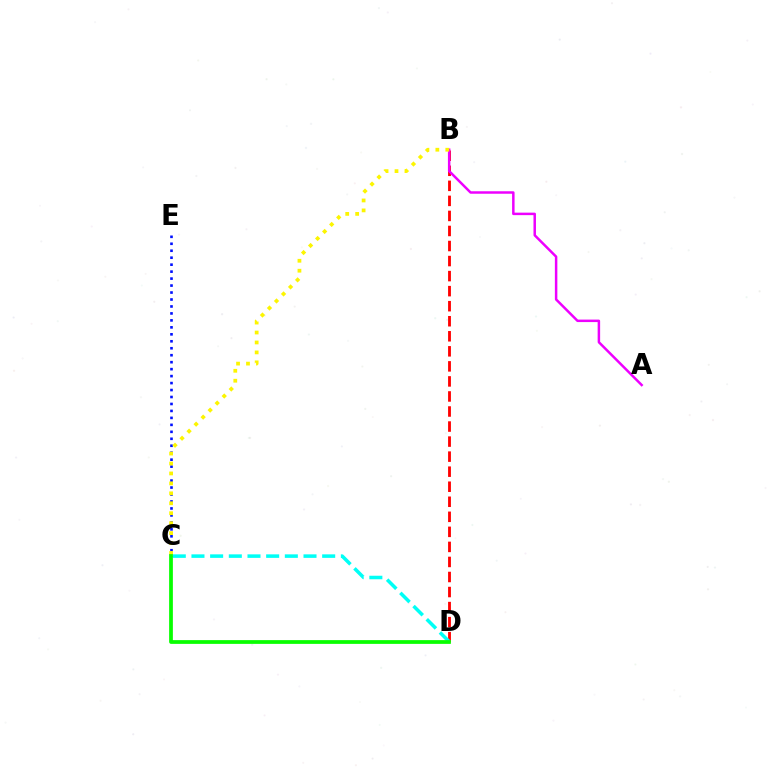{('C', 'E'): [{'color': '#0010ff', 'line_style': 'dotted', 'thickness': 1.89}], ('B', 'D'): [{'color': '#ff0000', 'line_style': 'dashed', 'thickness': 2.04}], ('A', 'B'): [{'color': '#ee00ff', 'line_style': 'solid', 'thickness': 1.79}], ('B', 'C'): [{'color': '#fcf500', 'line_style': 'dotted', 'thickness': 2.7}], ('C', 'D'): [{'color': '#00fff6', 'line_style': 'dashed', 'thickness': 2.54}, {'color': '#08ff00', 'line_style': 'solid', 'thickness': 2.7}]}